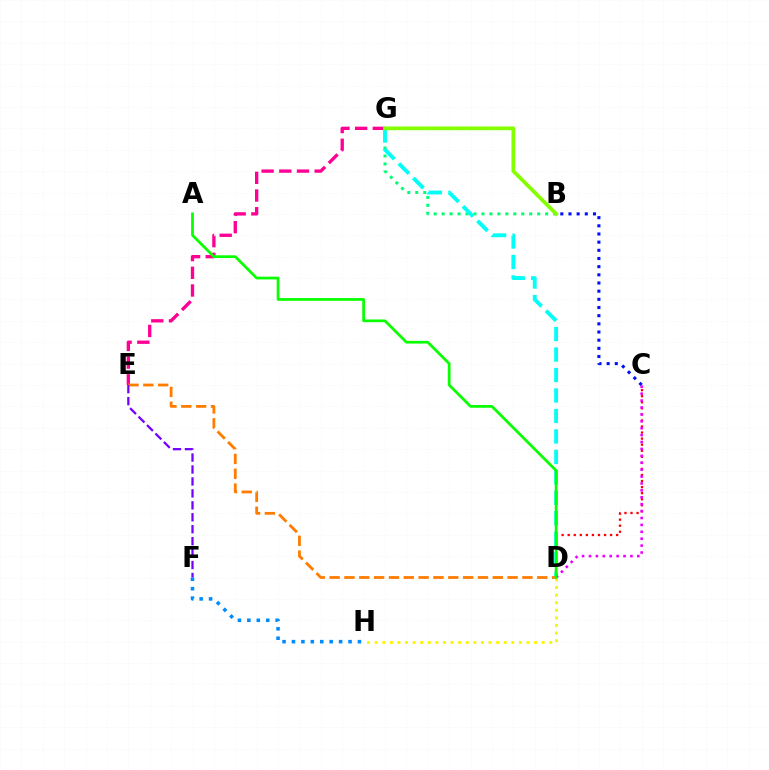{('C', 'D'): [{'color': '#ff0000', 'line_style': 'dotted', 'thickness': 1.65}, {'color': '#ee00ff', 'line_style': 'dotted', 'thickness': 1.88}], ('E', 'G'): [{'color': '#ff0094', 'line_style': 'dashed', 'thickness': 2.4}], ('B', 'G'): [{'color': '#00ff74', 'line_style': 'dotted', 'thickness': 2.16}, {'color': '#84ff00', 'line_style': 'solid', 'thickness': 2.68}], ('D', 'G'): [{'color': '#00fff6', 'line_style': 'dashed', 'thickness': 2.78}], ('B', 'C'): [{'color': '#0010ff', 'line_style': 'dotted', 'thickness': 2.22}], ('D', 'H'): [{'color': '#fcf500', 'line_style': 'dotted', 'thickness': 2.06}], ('D', 'E'): [{'color': '#ff7c00', 'line_style': 'dashed', 'thickness': 2.02}], ('F', 'H'): [{'color': '#008cff', 'line_style': 'dotted', 'thickness': 2.56}], ('A', 'D'): [{'color': '#08ff00', 'line_style': 'solid', 'thickness': 1.96}], ('E', 'F'): [{'color': '#7200ff', 'line_style': 'dashed', 'thickness': 1.62}]}